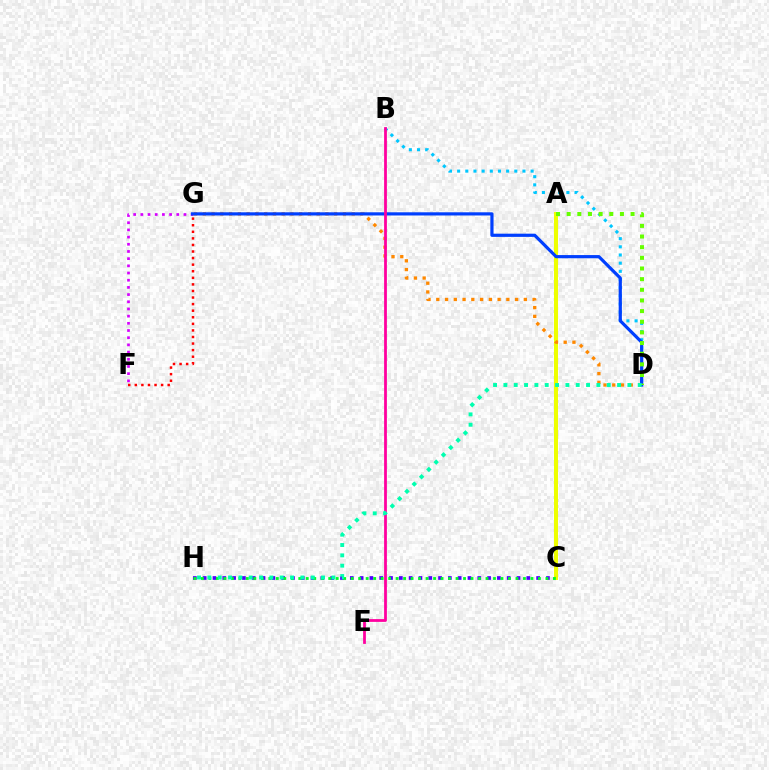{('F', 'G'): [{'color': '#d600ff', 'line_style': 'dotted', 'thickness': 1.95}, {'color': '#ff0000', 'line_style': 'dotted', 'thickness': 1.79}], ('B', 'D'): [{'color': '#00c7ff', 'line_style': 'dotted', 'thickness': 2.22}], ('A', 'C'): [{'color': '#eeff00', 'line_style': 'solid', 'thickness': 2.89}], ('C', 'H'): [{'color': '#4f00ff', 'line_style': 'dotted', 'thickness': 2.66}, {'color': '#00ff27', 'line_style': 'dotted', 'thickness': 2.03}], ('D', 'G'): [{'color': '#ff8800', 'line_style': 'dotted', 'thickness': 2.38}, {'color': '#003fff', 'line_style': 'solid', 'thickness': 2.3}], ('B', 'E'): [{'color': '#ff00a0', 'line_style': 'solid', 'thickness': 2.0}], ('A', 'D'): [{'color': '#66ff00', 'line_style': 'dotted', 'thickness': 2.89}], ('D', 'H'): [{'color': '#00ffaf', 'line_style': 'dotted', 'thickness': 2.81}]}